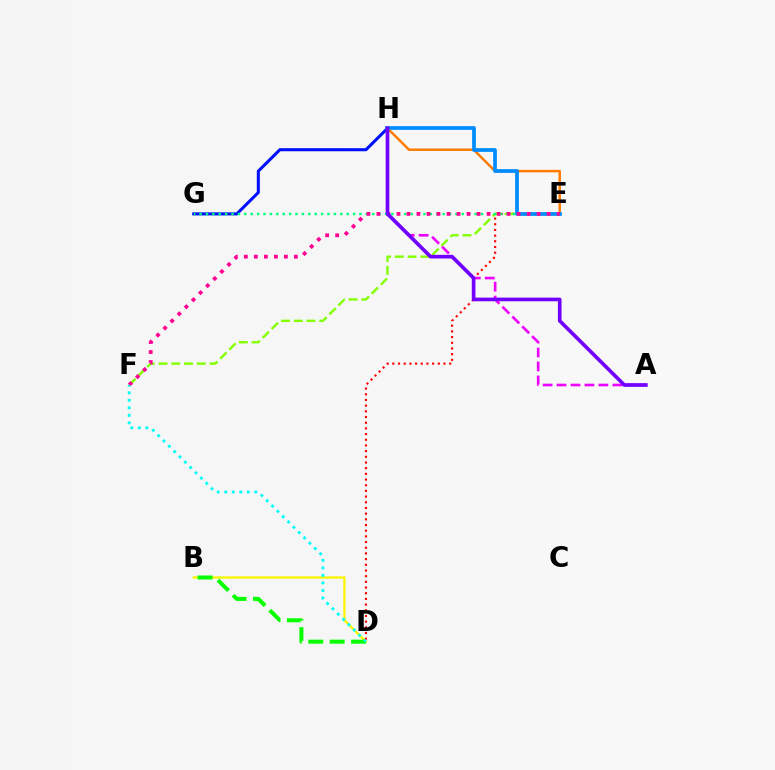{('D', 'E'): [{'color': '#ff0000', 'line_style': 'dotted', 'thickness': 1.54}], ('G', 'H'): [{'color': '#0010ff', 'line_style': 'solid', 'thickness': 2.2}], ('B', 'D'): [{'color': '#fcf500', 'line_style': 'solid', 'thickness': 1.67}, {'color': '#08ff00', 'line_style': 'dashed', 'thickness': 2.9}], ('E', 'F'): [{'color': '#84ff00', 'line_style': 'dashed', 'thickness': 1.73}, {'color': '#ff0094', 'line_style': 'dotted', 'thickness': 2.72}], ('A', 'H'): [{'color': '#ee00ff', 'line_style': 'dashed', 'thickness': 1.9}, {'color': '#7200ff', 'line_style': 'solid', 'thickness': 2.63}], ('E', 'G'): [{'color': '#00ff74', 'line_style': 'dotted', 'thickness': 1.74}], ('E', 'H'): [{'color': '#ff7c00', 'line_style': 'solid', 'thickness': 1.78}, {'color': '#008cff', 'line_style': 'solid', 'thickness': 2.68}], ('D', 'F'): [{'color': '#00fff6', 'line_style': 'dotted', 'thickness': 2.04}]}